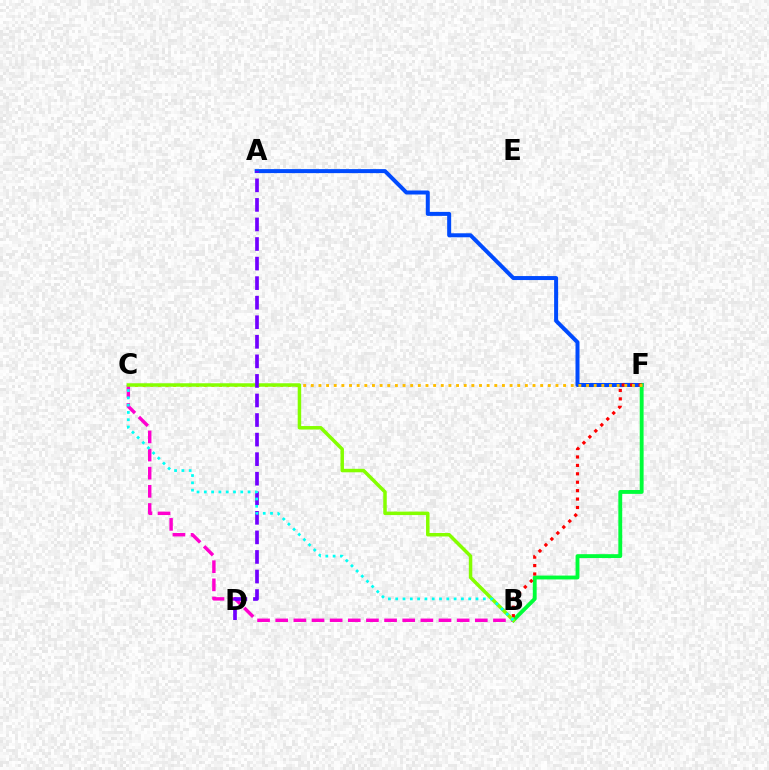{('A', 'F'): [{'color': '#004bff', 'line_style': 'solid', 'thickness': 2.88}], ('B', 'F'): [{'color': '#00ff39', 'line_style': 'solid', 'thickness': 2.78}, {'color': '#ff0000', 'line_style': 'dotted', 'thickness': 2.29}], ('C', 'F'): [{'color': '#ffbd00', 'line_style': 'dotted', 'thickness': 2.08}], ('B', 'C'): [{'color': '#ff00cf', 'line_style': 'dashed', 'thickness': 2.46}, {'color': '#84ff00', 'line_style': 'solid', 'thickness': 2.51}, {'color': '#00fff6', 'line_style': 'dotted', 'thickness': 1.98}], ('A', 'D'): [{'color': '#7200ff', 'line_style': 'dashed', 'thickness': 2.66}]}